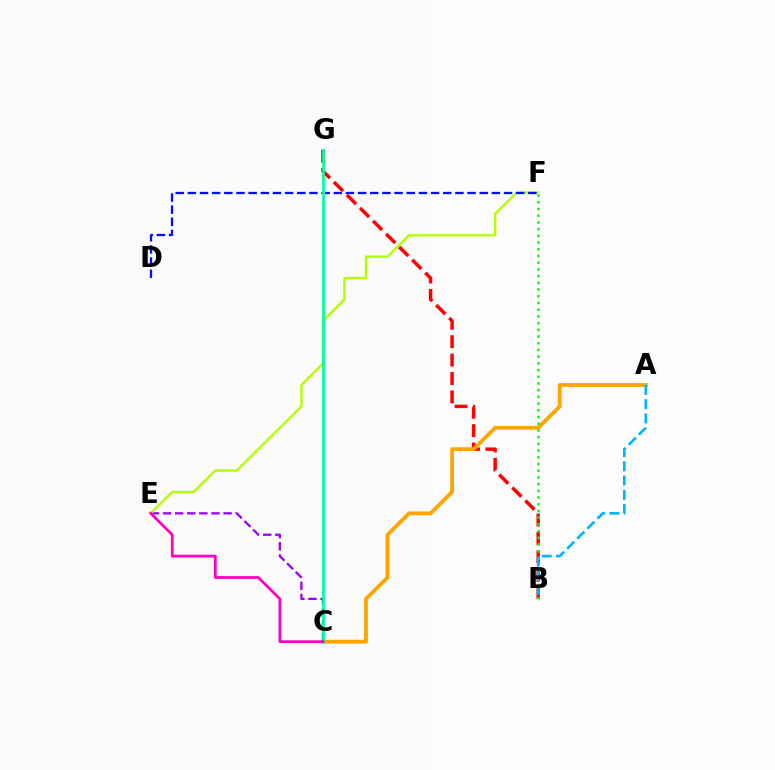{('B', 'G'): [{'color': '#ff0000', 'line_style': 'dashed', 'thickness': 2.5}], ('C', 'E'): [{'color': '#9b00ff', 'line_style': 'dashed', 'thickness': 1.65}, {'color': '#ff00bd', 'line_style': 'solid', 'thickness': 1.98}], ('A', 'C'): [{'color': '#ffa500', 'line_style': 'solid', 'thickness': 2.74}], ('E', 'F'): [{'color': '#b3ff00', 'line_style': 'solid', 'thickness': 1.7}], ('B', 'F'): [{'color': '#08ff00', 'line_style': 'dotted', 'thickness': 1.82}], ('D', 'F'): [{'color': '#0010ff', 'line_style': 'dashed', 'thickness': 1.65}], ('C', 'G'): [{'color': '#00ff9d', 'line_style': 'solid', 'thickness': 1.96}], ('A', 'B'): [{'color': '#00b5ff', 'line_style': 'dashed', 'thickness': 1.93}]}